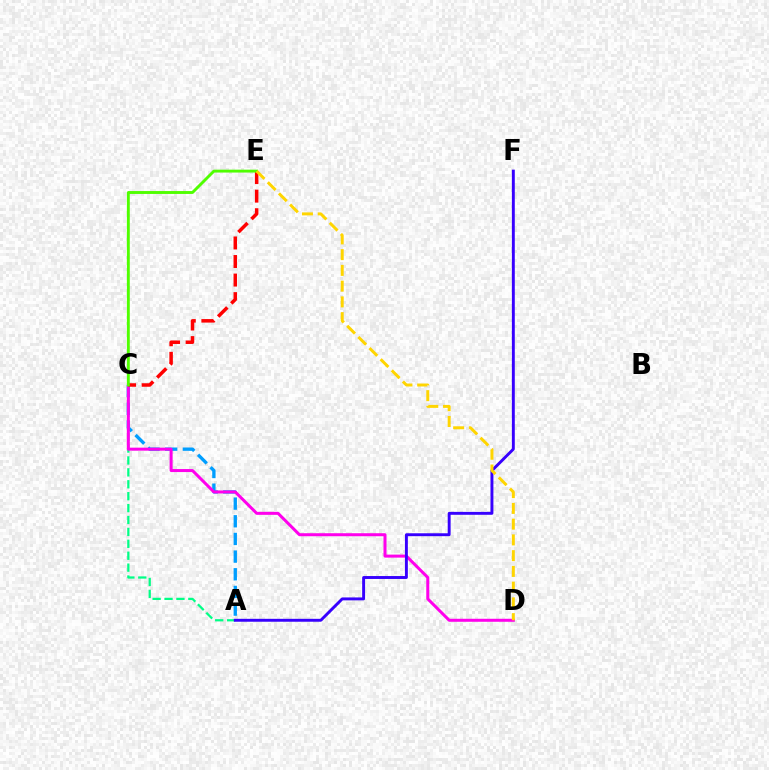{('A', 'C'): [{'color': '#00ff86', 'line_style': 'dashed', 'thickness': 1.62}, {'color': '#009eff', 'line_style': 'dashed', 'thickness': 2.4}], ('C', 'D'): [{'color': '#ff00ed', 'line_style': 'solid', 'thickness': 2.17}], ('C', 'E'): [{'color': '#ff0000', 'line_style': 'dashed', 'thickness': 2.52}, {'color': '#4fff00', 'line_style': 'solid', 'thickness': 2.08}], ('A', 'F'): [{'color': '#3700ff', 'line_style': 'solid', 'thickness': 2.1}], ('D', 'E'): [{'color': '#ffd500', 'line_style': 'dashed', 'thickness': 2.14}]}